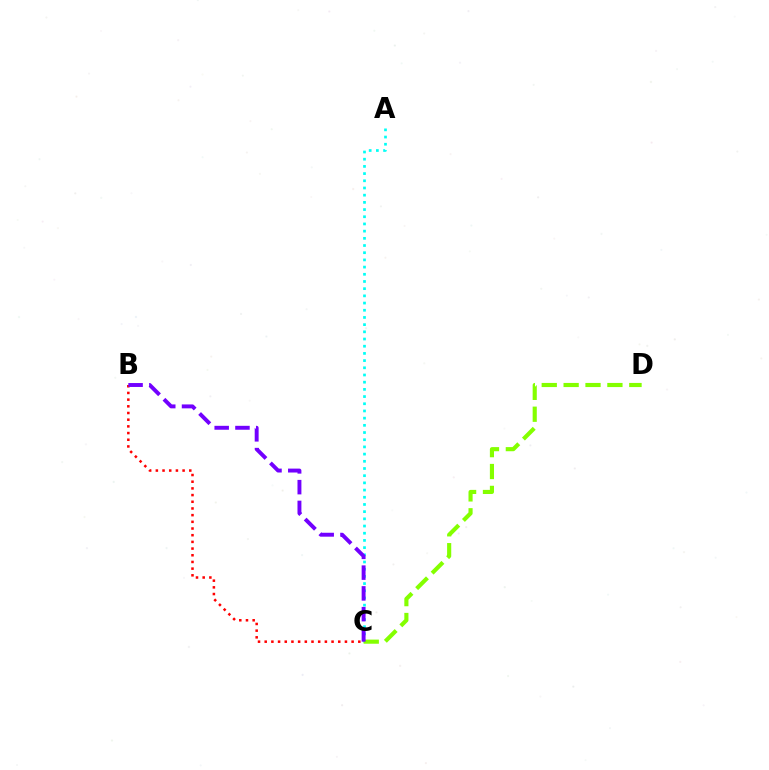{('A', 'C'): [{'color': '#00fff6', 'line_style': 'dotted', 'thickness': 1.95}], ('C', 'D'): [{'color': '#84ff00', 'line_style': 'dashed', 'thickness': 2.97}], ('B', 'C'): [{'color': '#ff0000', 'line_style': 'dotted', 'thickness': 1.82}, {'color': '#7200ff', 'line_style': 'dashed', 'thickness': 2.82}]}